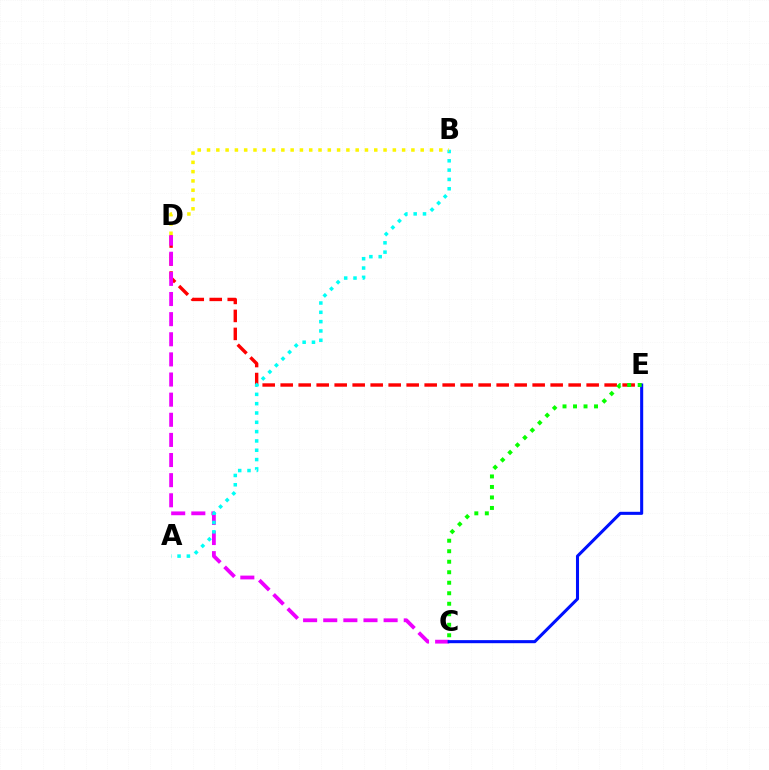{('D', 'E'): [{'color': '#ff0000', 'line_style': 'dashed', 'thickness': 2.44}], ('C', 'D'): [{'color': '#ee00ff', 'line_style': 'dashed', 'thickness': 2.73}], ('C', 'E'): [{'color': '#0010ff', 'line_style': 'solid', 'thickness': 2.21}, {'color': '#08ff00', 'line_style': 'dotted', 'thickness': 2.85}], ('A', 'B'): [{'color': '#00fff6', 'line_style': 'dotted', 'thickness': 2.53}], ('B', 'D'): [{'color': '#fcf500', 'line_style': 'dotted', 'thickness': 2.52}]}